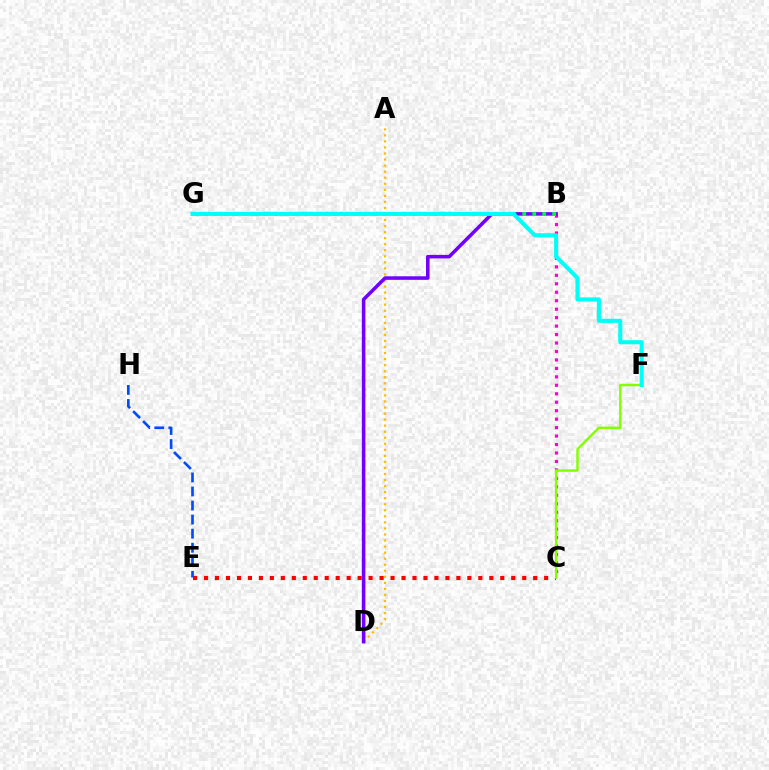{('A', 'D'): [{'color': '#ffbd00', 'line_style': 'dotted', 'thickness': 1.64}], ('B', 'C'): [{'color': '#ff00cf', 'line_style': 'dotted', 'thickness': 2.3}], ('B', 'D'): [{'color': '#7200ff', 'line_style': 'solid', 'thickness': 2.55}], ('B', 'G'): [{'color': '#00ff39', 'line_style': 'dotted', 'thickness': 2.7}], ('C', 'E'): [{'color': '#ff0000', 'line_style': 'dotted', 'thickness': 2.98}], ('C', 'F'): [{'color': '#84ff00', 'line_style': 'solid', 'thickness': 1.76}], ('E', 'H'): [{'color': '#004bff', 'line_style': 'dashed', 'thickness': 1.91}], ('F', 'G'): [{'color': '#00fff6', 'line_style': 'solid', 'thickness': 2.93}]}